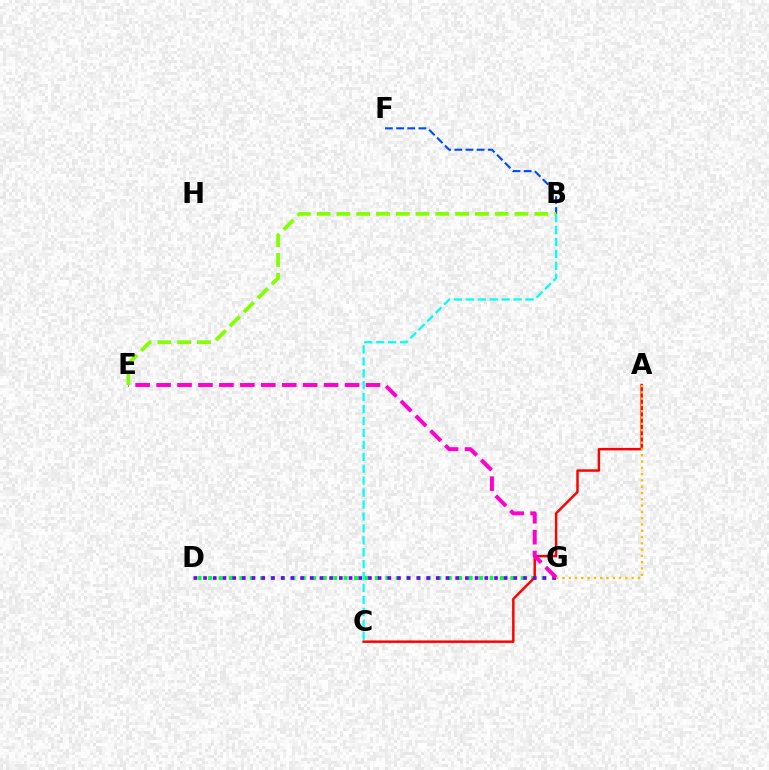{('B', 'F'): [{'color': '#004bff', 'line_style': 'dashed', 'thickness': 1.52}], ('D', 'G'): [{'color': '#00ff39', 'line_style': 'dotted', 'thickness': 2.83}, {'color': '#7200ff', 'line_style': 'dotted', 'thickness': 2.63}], ('A', 'C'): [{'color': '#ff0000', 'line_style': 'solid', 'thickness': 1.78}], ('E', 'G'): [{'color': '#ff00cf', 'line_style': 'dashed', 'thickness': 2.84}], ('B', 'C'): [{'color': '#00fff6', 'line_style': 'dashed', 'thickness': 1.62}], ('B', 'E'): [{'color': '#84ff00', 'line_style': 'dashed', 'thickness': 2.69}], ('A', 'G'): [{'color': '#ffbd00', 'line_style': 'dotted', 'thickness': 1.71}]}